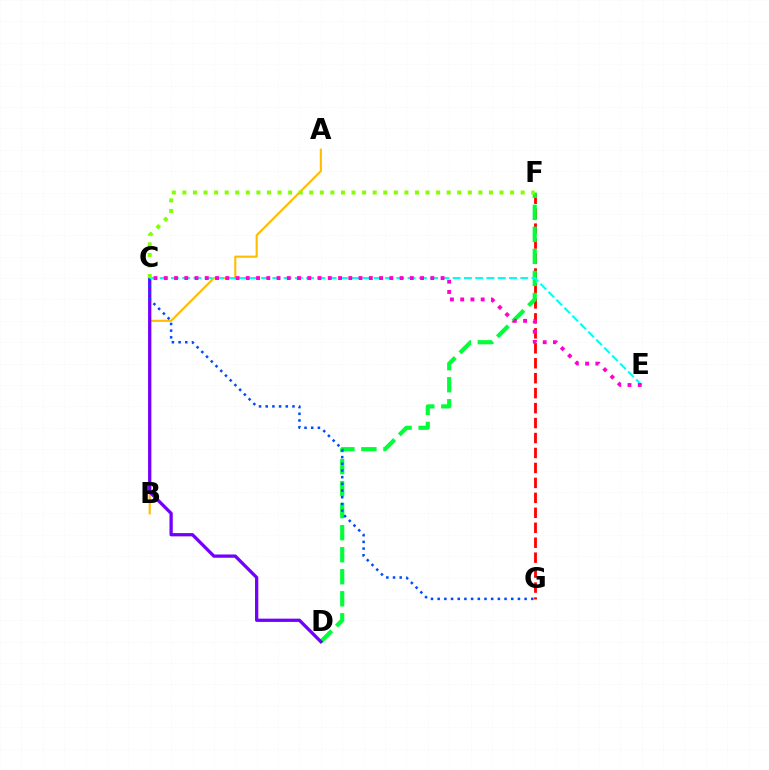{('A', 'B'): [{'color': '#ffbd00', 'line_style': 'solid', 'thickness': 1.53}], ('F', 'G'): [{'color': '#ff0000', 'line_style': 'dashed', 'thickness': 2.03}], ('D', 'F'): [{'color': '#00ff39', 'line_style': 'dashed', 'thickness': 2.99}], ('C', 'D'): [{'color': '#7200ff', 'line_style': 'solid', 'thickness': 2.36}], ('C', 'G'): [{'color': '#004bff', 'line_style': 'dotted', 'thickness': 1.82}], ('C', 'E'): [{'color': '#00fff6', 'line_style': 'dashed', 'thickness': 1.53}, {'color': '#ff00cf', 'line_style': 'dotted', 'thickness': 2.79}], ('C', 'F'): [{'color': '#84ff00', 'line_style': 'dotted', 'thickness': 2.87}]}